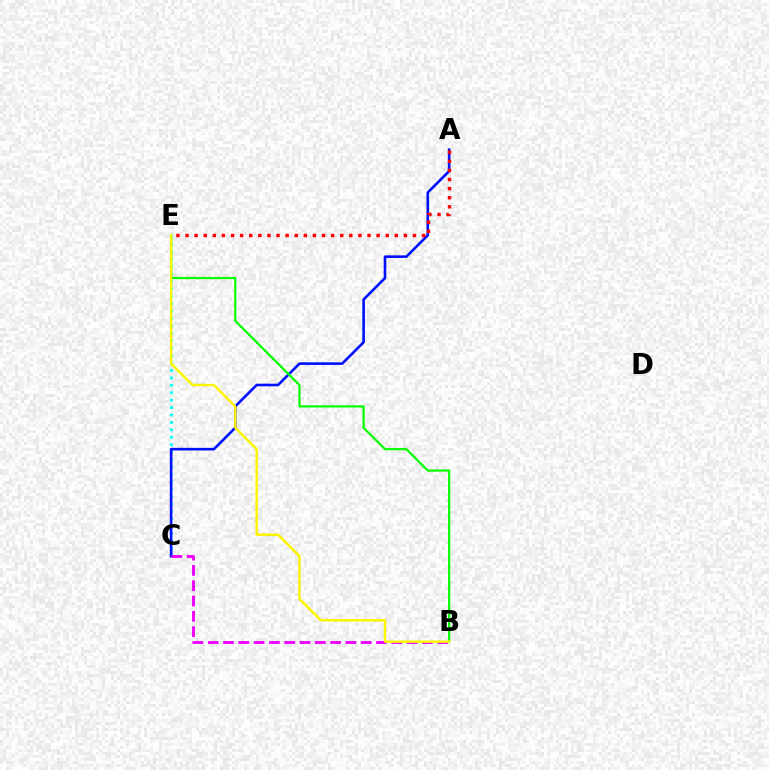{('C', 'E'): [{'color': '#00fff6', 'line_style': 'dotted', 'thickness': 2.02}], ('A', 'C'): [{'color': '#0010ff', 'line_style': 'solid', 'thickness': 1.88}], ('A', 'E'): [{'color': '#ff0000', 'line_style': 'dotted', 'thickness': 2.47}], ('B', 'C'): [{'color': '#ee00ff', 'line_style': 'dashed', 'thickness': 2.08}], ('B', 'E'): [{'color': '#08ff00', 'line_style': 'solid', 'thickness': 1.6}, {'color': '#fcf500', 'line_style': 'solid', 'thickness': 1.74}]}